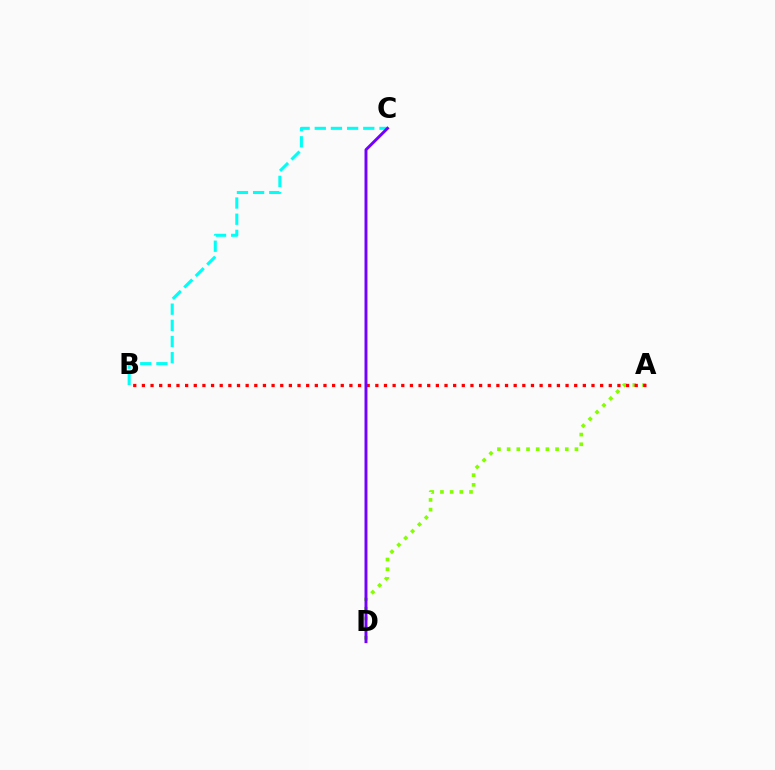{('B', 'C'): [{'color': '#00fff6', 'line_style': 'dashed', 'thickness': 2.2}], ('A', 'D'): [{'color': '#84ff00', 'line_style': 'dotted', 'thickness': 2.63}], ('A', 'B'): [{'color': '#ff0000', 'line_style': 'dotted', 'thickness': 2.35}], ('C', 'D'): [{'color': '#7200ff', 'line_style': 'solid', 'thickness': 2.11}]}